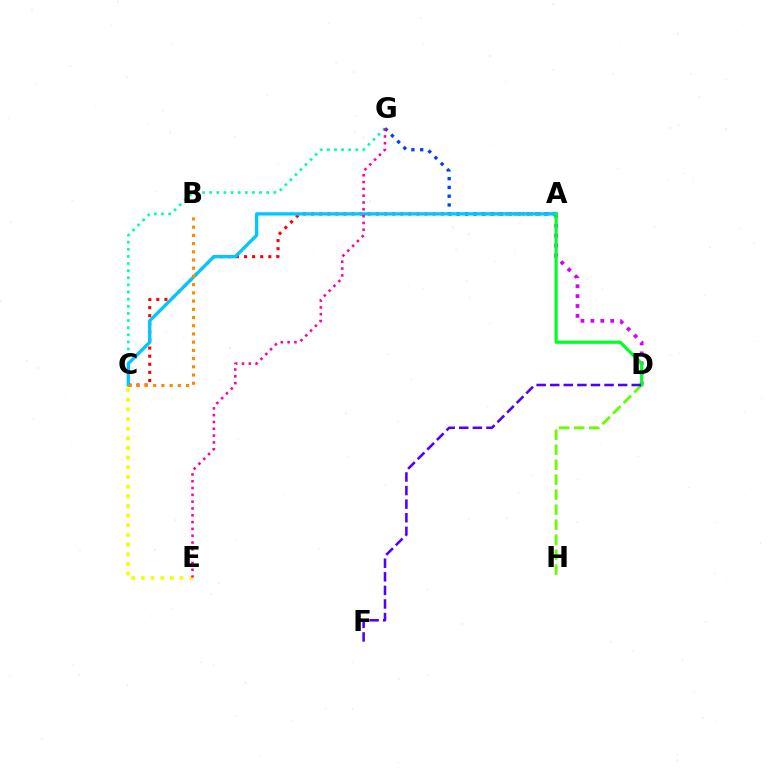{('C', 'G'): [{'color': '#00ffaf', 'line_style': 'dotted', 'thickness': 1.94}], ('A', 'D'): [{'color': '#d600ff', 'line_style': 'dotted', 'thickness': 2.69}, {'color': '#00ff27', 'line_style': 'solid', 'thickness': 2.29}], ('A', 'C'): [{'color': '#ff0000', 'line_style': 'dotted', 'thickness': 2.2}, {'color': '#00c7ff', 'line_style': 'solid', 'thickness': 2.38}], ('A', 'G'): [{'color': '#003fff', 'line_style': 'dotted', 'thickness': 2.38}], ('D', 'H'): [{'color': '#66ff00', 'line_style': 'dashed', 'thickness': 2.04}], ('C', 'E'): [{'color': '#eeff00', 'line_style': 'dotted', 'thickness': 2.62}], ('D', 'F'): [{'color': '#4f00ff', 'line_style': 'dashed', 'thickness': 1.85}], ('E', 'G'): [{'color': '#ff00a0', 'line_style': 'dotted', 'thickness': 1.85}], ('B', 'C'): [{'color': '#ff8800', 'line_style': 'dotted', 'thickness': 2.23}]}